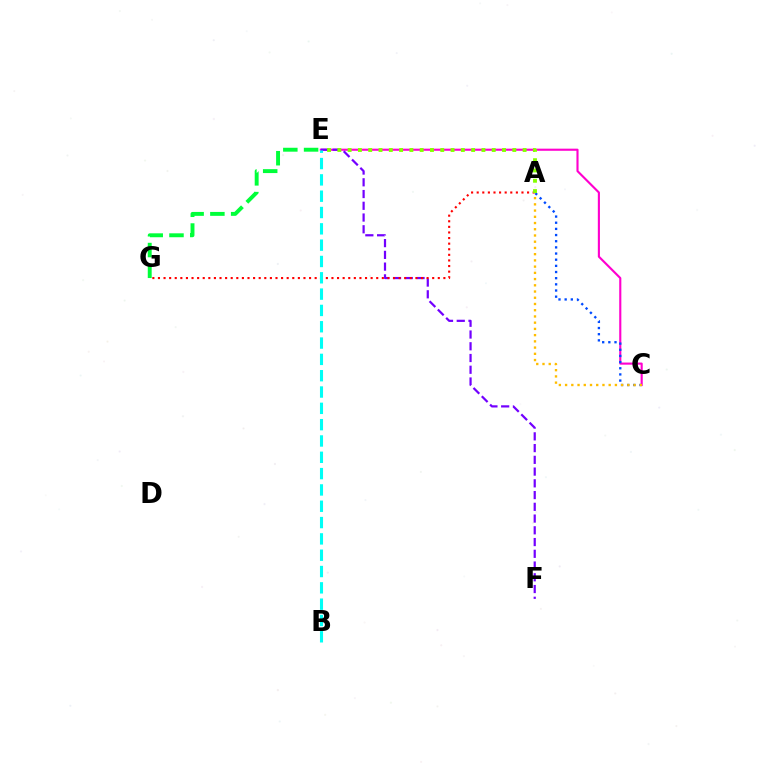{('C', 'E'): [{'color': '#ff00cf', 'line_style': 'solid', 'thickness': 1.53}], ('E', 'F'): [{'color': '#7200ff', 'line_style': 'dashed', 'thickness': 1.6}], ('A', 'C'): [{'color': '#004bff', 'line_style': 'dotted', 'thickness': 1.67}, {'color': '#ffbd00', 'line_style': 'dotted', 'thickness': 1.69}], ('A', 'G'): [{'color': '#ff0000', 'line_style': 'dotted', 'thickness': 1.52}], ('A', 'E'): [{'color': '#84ff00', 'line_style': 'dotted', 'thickness': 2.8}], ('B', 'E'): [{'color': '#00fff6', 'line_style': 'dashed', 'thickness': 2.22}], ('E', 'G'): [{'color': '#00ff39', 'line_style': 'dashed', 'thickness': 2.82}]}